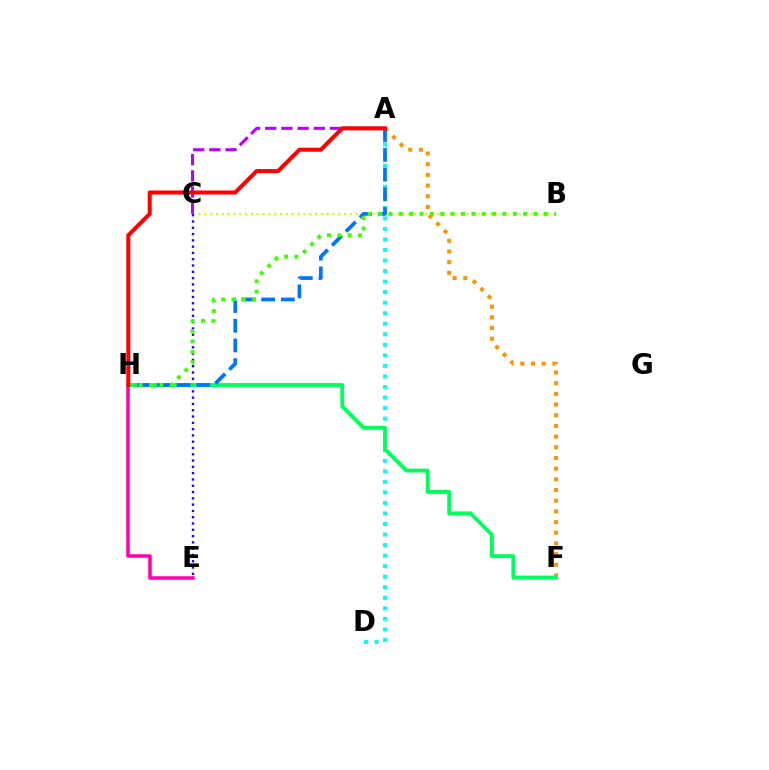{('B', 'C'): [{'color': '#d1ff00', 'line_style': 'dotted', 'thickness': 1.58}], ('E', 'H'): [{'color': '#ff00ac', 'line_style': 'solid', 'thickness': 2.53}], ('A', 'D'): [{'color': '#00fff6', 'line_style': 'dotted', 'thickness': 2.86}], ('A', 'C'): [{'color': '#b900ff', 'line_style': 'dashed', 'thickness': 2.2}], ('C', 'E'): [{'color': '#2500ff', 'line_style': 'dotted', 'thickness': 1.71}], ('A', 'F'): [{'color': '#ff9400', 'line_style': 'dotted', 'thickness': 2.9}], ('F', 'H'): [{'color': '#00ff5c', 'line_style': 'solid', 'thickness': 2.79}], ('A', 'H'): [{'color': '#0074ff', 'line_style': 'dashed', 'thickness': 2.68}, {'color': '#ff0000', 'line_style': 'solid', 'thickness': 2.91}], ('B', 'H'): [{'color': '#3dff00', 'line_style': 'dotted', 'thickness': 2.81}]}